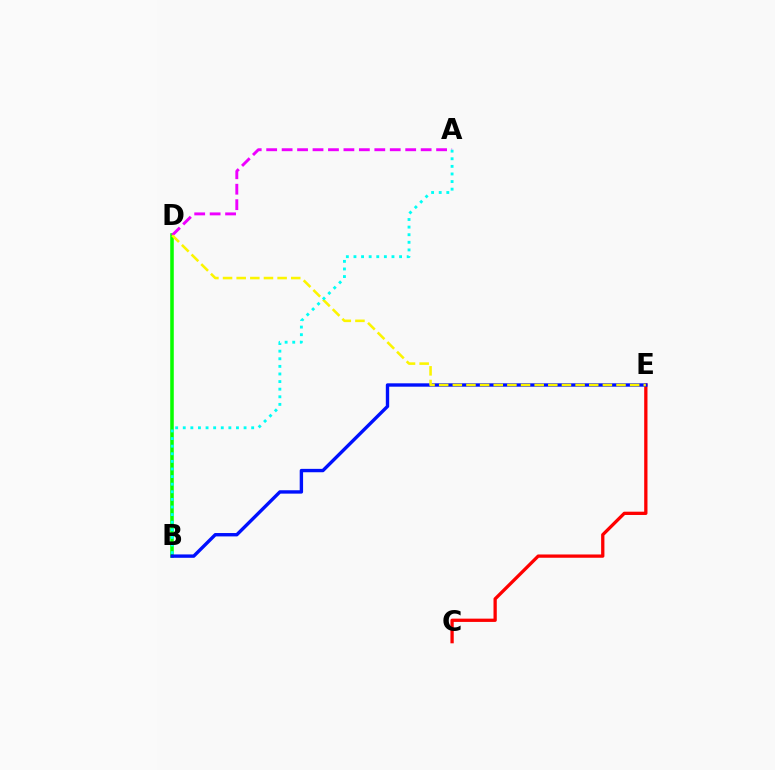{('B', 'D'): [{'color': '#08ff00', 'line_style': 'solid', 'thickness': 2.56}], ('A', 'D'): [{'color': '#ee00ff', 'line_style': 'dashed', 'thickness': 2.1}], ('C', 'E'): [{'color': '#ff0000', 'line_style': 'solid', 'thickness': 2.36}], ('B', 'E'): [{'color': '#0010ff', 'line_style': 'solid', 'thickness': 2.43}], ('D', 'E'): [{'color': '#fcf500', 'line_style': 'dashed', 'thickness': 1.85}], ('A', 'B'): [{'color': '#00fff6', 'line_style': 'dotted', 'thickness': 2.07}]}